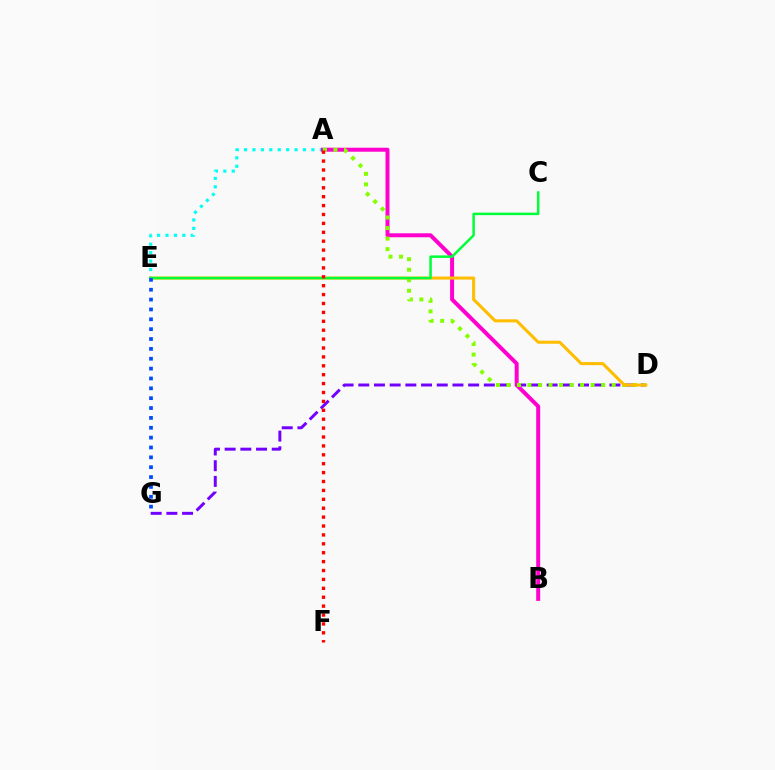{('D', 'G'): [{'color': '#7200ff', 'line_style': 'dashed', 'thickness': 2.13}], ('A', 'E'): [{'color': '#00fff6', 'line_style': 'dotted', 'thickness': 2.29}], ('A', 'B'): [{'color': '#ff00cf', 'line_style': 'solid', 'thickness': 2.87}], ('A', 'D'): [{'color': '#84ff00', 'line_style': 'dotted', 'thickness': 2.86}], ('D', 'E'): [{'color': '#ffbd00', 'line_style': 'solid', 'thickness': 2.2}], ('C', 'E'): [{'color': '#00ff39', 'line_style': 'solid', 'thickness': 1.8}], ('E', 'G'): [{'color': '#004bff', 'line_style': 'dotted', 'thickness': 2.68}], ('A', 'F'): [{'color': '#ff0000', 'line_style': 'dotted', 'thickness': 2.42}]}